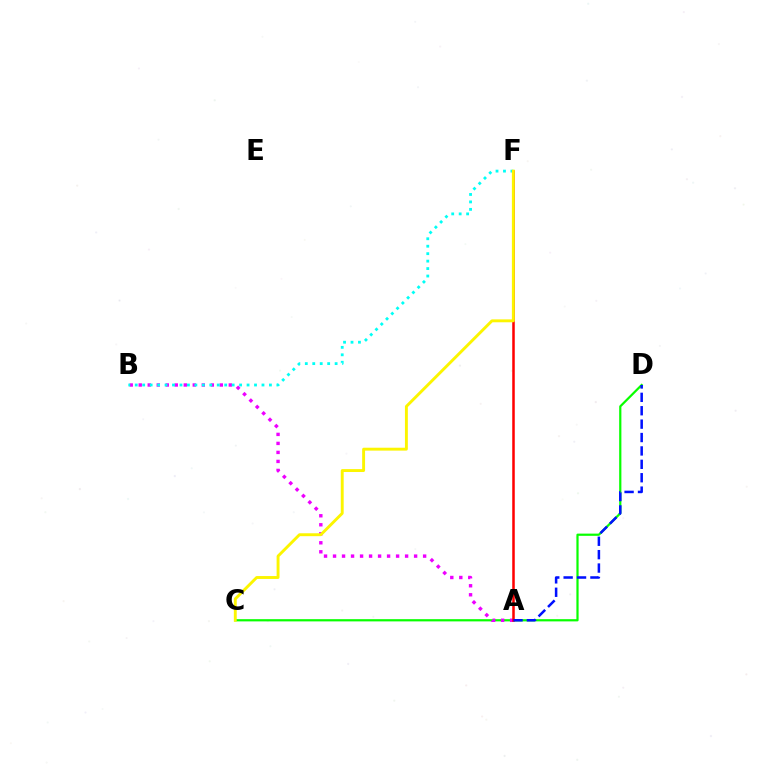{('C', 'D'): [{'color': '#08ff00', 'line_style': 'solid', 'thickness': 1.6}], ('A', 'B'): [{'color': '#ee00ff', 'line_style': 'dotted', 'thickness': 2.45}], ('B', 'F'): [{'color': '#00fff6', 'line_style': 'dotted', 'thickness': 2.03}], ('A', 'F'): [{'color': '#ff0000', 'line_style': 'solid', 'thickness': 1.82}], ('C', 'F'): [{'color': '#fcf500', 'line_style': 'solid', 'thickness': 2.09}], ('A', 'D'): [{'color': '#0010ff', 'line_style': 'dashed', 'thickness': 1.82}]}